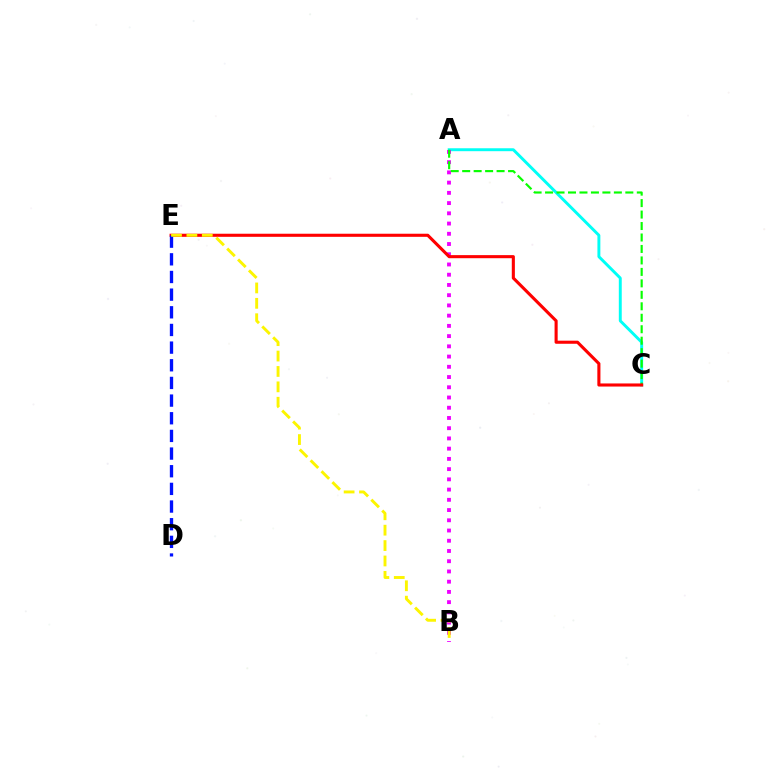{('A', 'C'): [{'color': '#00fff6', 'line_style': 'solid', 'thickness': 2.11}, {'color': '#08ff00', 'line_style': 'dashed', 'thickness': 1.56}], ('A', 'B'): [{'color': '#ee00ff', 'line_style': 'dotted', 'thickness': 2.78}], ('C', 'E'): [{'color': '#ff0000', 'line_style': 'solid', 'thickness': 2.23}], ('D', 'E'): [{'color': '#0010ff', 'line_style': 'dashed', 'thickness': 2.4}], ('B', 'E'): [{'color': '#fcf500', 'line_style': 'dashed', 'thickness': 2.09}]}